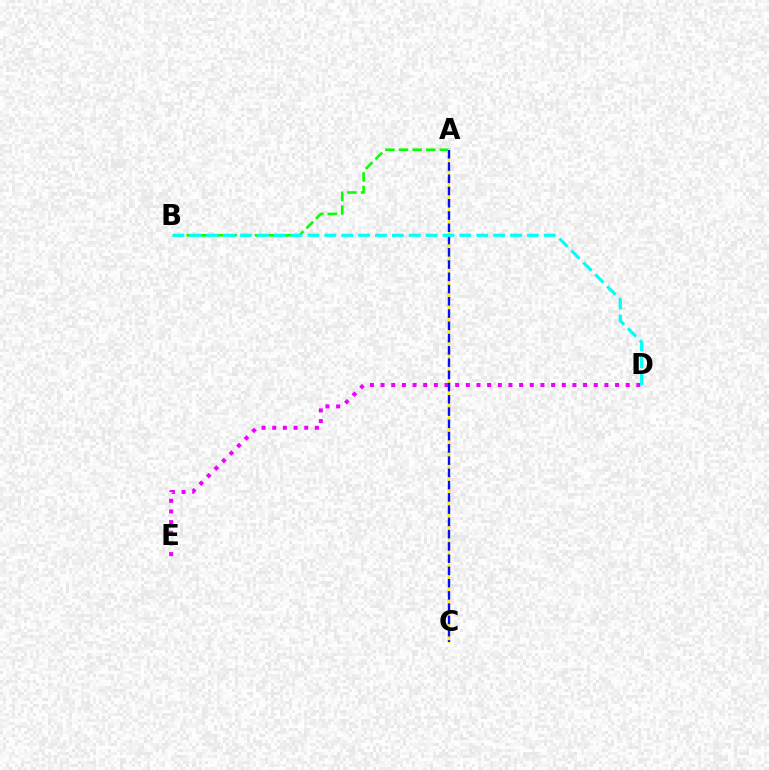{('A', 'C'): [{'color': '#ff0000', 'line_style': 'dashed', 'thickness': 1.56}, {'color': '#fcf500', 'line_style': 'solid', 'thickness': 1.52}, {'color': '#0010ff', 'line_style': 'dashed', 'thickness': 1.66}], ('A', 'B'): [{'color': '#08ff00', 'line_style': 'dashed', 'thickness': 1.85}], ('D', 'E'): [{'color': '#ee00ff', 'line_style': 'dotted', 'thickness': 2.9}], ('B', 'D'): [{'color': '#00fff6', 'line_style': 'dashed', 'thickness': 2.29}]}